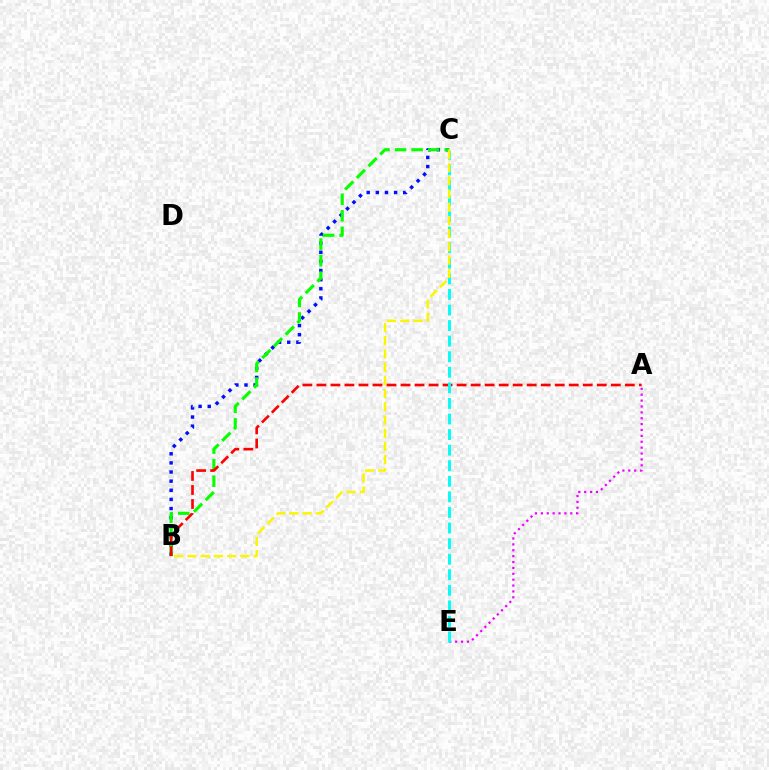{('B', 'C'): [{'color': '#0010ff', 'line_style': 'dotted', 'thickness': 2.48}, {'color': '#08ff00', 'line_style': 'dashed', 'thickness': 2.25}, {'color': '#fcf500', 'line_style': 'dashed', 'thickness': 1.8}], ('A', 'E'): [{'color': '#ee00ff', 'line_style': 'dotted', 'thickness': 1.6}], ('A', 'B'): [{'color': '#ff0000', 'line_style': 'dashed', 'thickness': 1.9}], ('C', 'E'): [{'color': '#00fff6', 'line_style': 'dashed', 'thickness': 2.12}]}